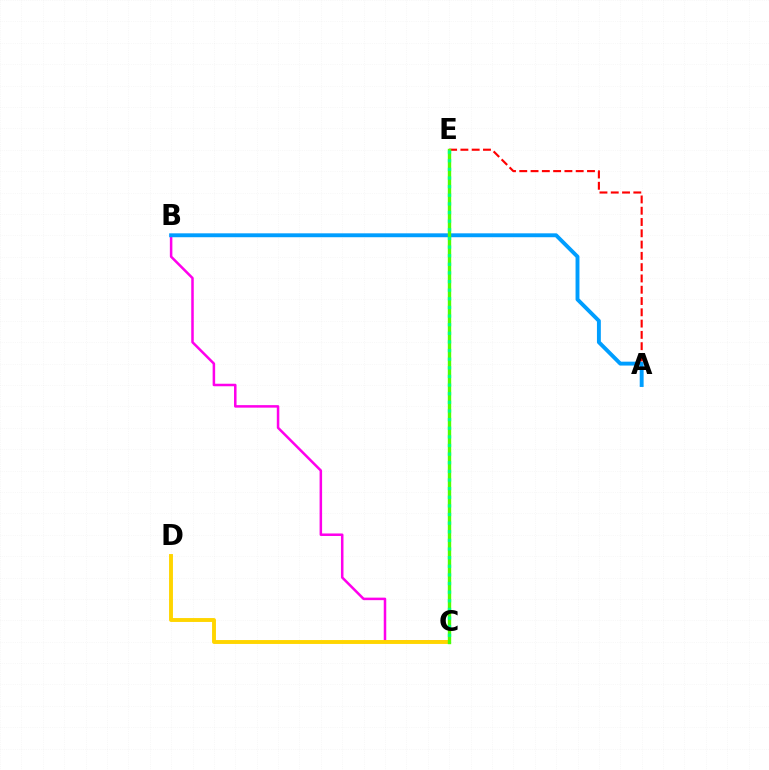{('A', 'E'): [{'color': '#ff0000', 'line_style': 'dashed', 'thickness': 1.53}], ('B', 'C'): [{'color': '#ff00ed', 'line_style': 'solid', 'thickness': 1.81}], ('C', 'E'): [{'color': '#3700ff', 'line_style': 'dotted', 'thickness': 1.92}, {'color': '#4fff00', 'line_style': 'solid', 'thickness': 2.44}, {'color': '#00ff86', 'line_style': 'dotted', 'thickness': 2.34}], ('C', 'D'): [{'color': '#ffd500', 'line_style': 'solid', 'thickness': 2.81}], ('A', 'B'): [{'color': '#009eff', 'line_style': 'solid', 'thickness': 2.81}]}